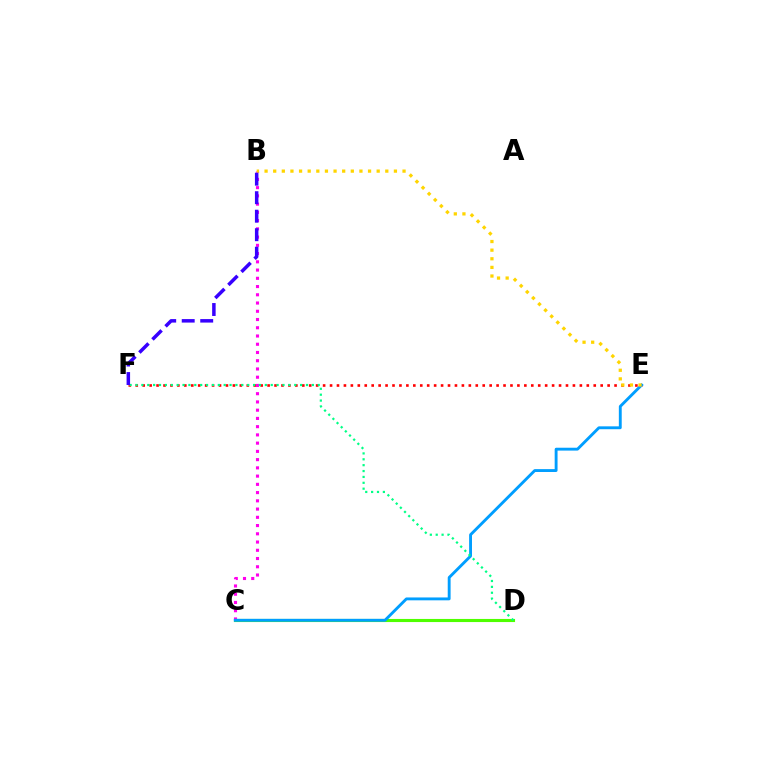{('C', 'D'): [{'color': '#4fff00', 'line_style': 'solid', 'thickness': 2.24}], ('E', 'F'): [{'color': '#ff0000', 'line_style': 'dotted', 'thickness': 1.89}], ('B', 'C'): [{'color': '#ff00ed', 'line_style': 'dotted', 'thickness': 2.24}], ('C', 'E'): [{'color': '#009eff', 'line_style': 'solid', 'thickness': 2.07}], ('B', 'E'): [{'color': '#ffd500', 'line_style': 'dotted', 'thickness': 2.34}], ('D', 'F'): [{'color': '#00ff86', 'line_style': 'dotted', 'thickness': 1.6}], ('B', 'F'): [{'color': '#3700ff', 'line_style': 'dashed', 'thickness': 2.51}]}